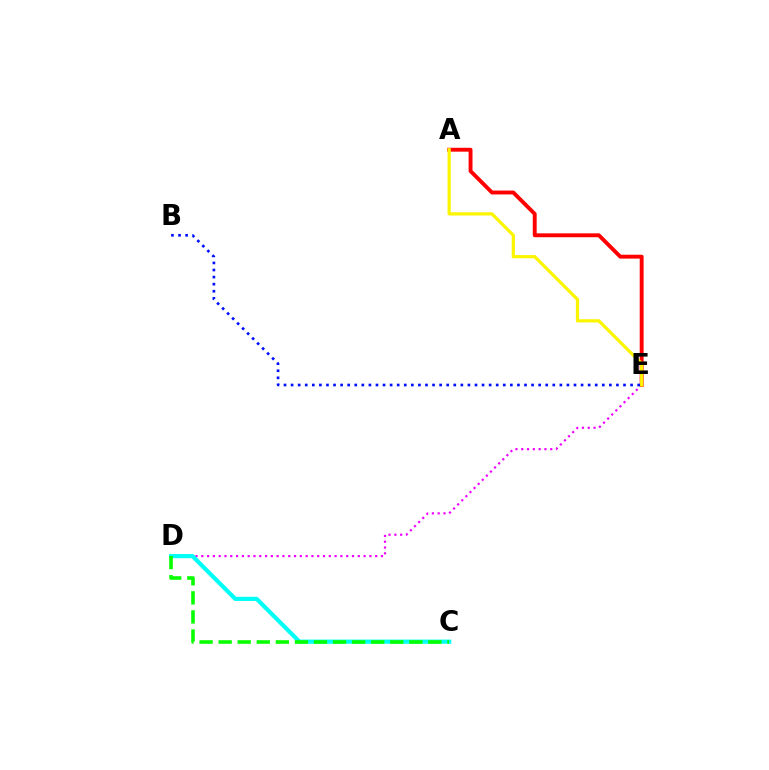{('D', 'E'): [{'color': '#ee00ff', 'line_style': 'dotted', 'thickness': 1.57}], ('C', 'D'): [{'color': '#00fff6', 'line_style': 'solid', 'thickness': 3.0}, {'color': '#08ff00', 'line_style': 'dashed', 'thickness': 2.59}], ('A', 'E'): [{'color': '#ff0000', 'line_style': 'solid', 'thickness': 2.8}, {'color': '#fcf500', 'line_style': 'solid', 'thickness': 2.33}], ('B', 'E'): [{'color': '#0010ff', 'line_style': 'dotted', 'thickness': 1.92}]}